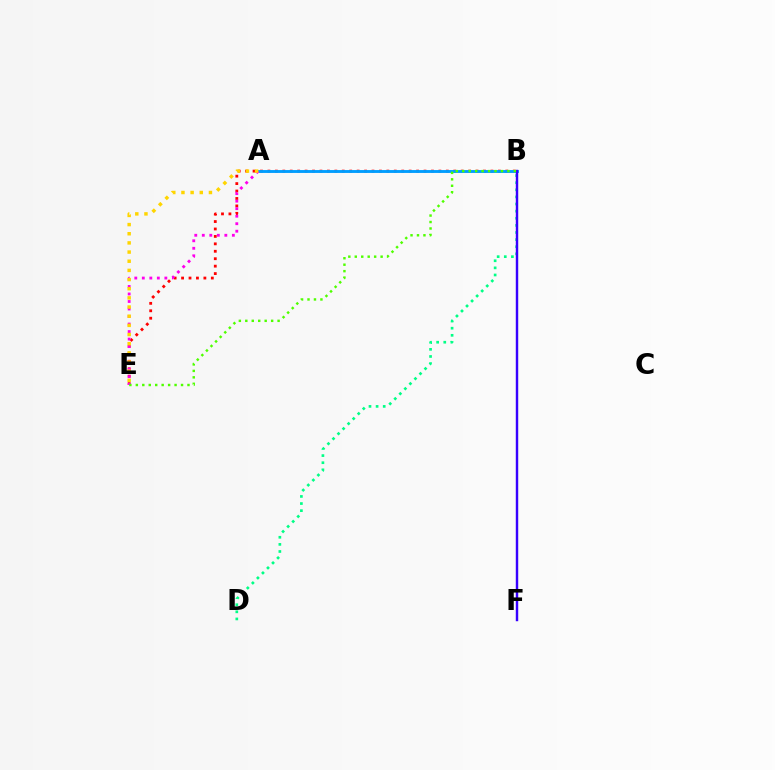{('B', 'D'): [{'color': '#00ff86', 'line_style': 'dotted', 'thickness': 1.93}], ('B', 'E'): [{'color': '#ff0000', 'line_style': 'dotted', 'thickness': 2.02}, {'color': '#4fff00', 'line_style': 'dotted', 'thickness': 1.75}], ('A', 'B'): [{'color': '#009eff', 'line_style': 'solid', 'thickness': 2.07}], ('A', 'E'): [{'color': '#ff00ed', 'line_style': 'dotted', 'thickness': 2.04}, {'color': '#ffd500', 'line_style': 'dotted', 'thickness': 2.49}], ('B', 'F'): [{'color': '#3700ff', 'line_style': 'solid', 'thickness': 1.76}]}